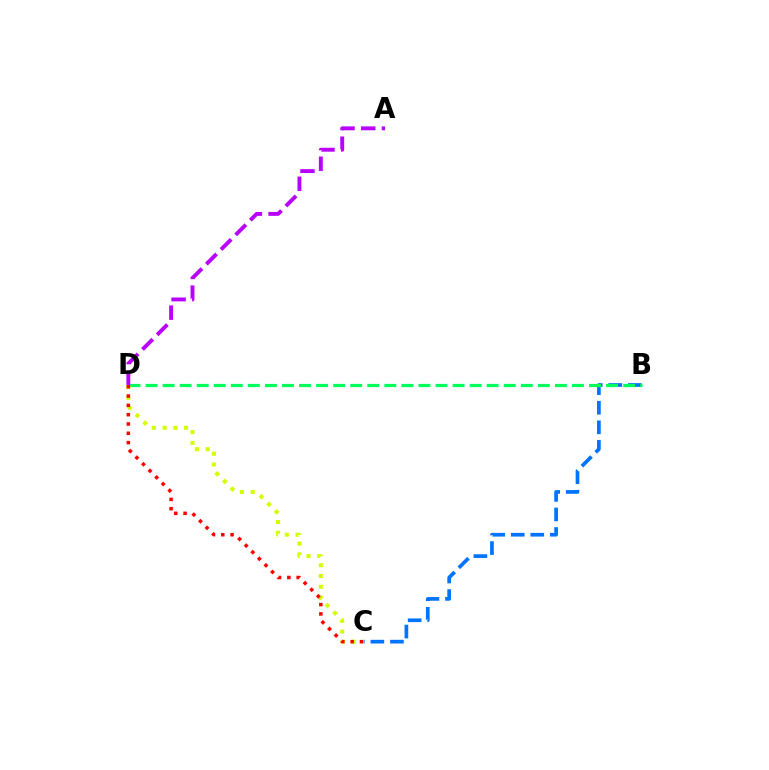{('B', 'C'): [{'color': '#0074ff', 'line_style': 'dashed', 'thickness': 2.66}], ('B', 'D'): [{'color': '#00ff5c', 'line_style': 'dashed', 'thickness': 2.32}], ('C', 'D'): [{'color': '#d1ff00', 'line_style': 'dotted', 'thickness': 2.92}, {'color': '#ff0000', 'line_style': 'dotted', 'thickness': 2.53}], ('A', 'D'): [{'color': '#b900ff', 'line_style': 'dashed', 'thickness': 2.81}]}